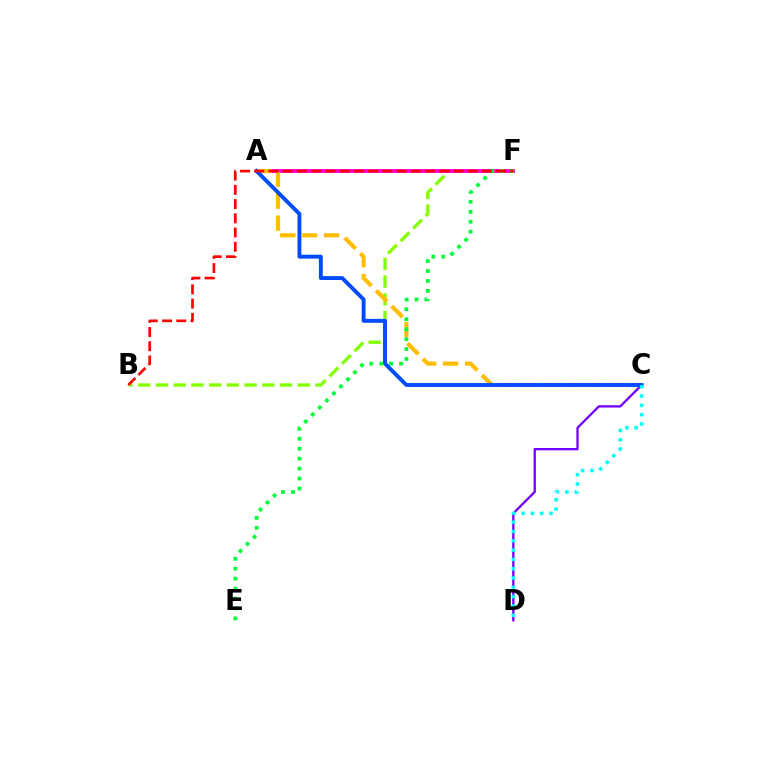{('B', 'F'): [{'color': '#84ff00', 'line_style': 'dashed', 'thickness': 2.41}, {'color': '#ff0000', 'line_style': 'dashed', 'thickness': 1.93}], ('A', 'F'): [{'color': '#ff00cf', 'line_style': 'solid', 'thickness': 2.75}], ('C', 'D'): [{'color': '#7200ff', 'line_style': 'solid', 'thickness': 1.65}, {'color': '#00fff6', 'line_style': 'dotted', 'thickness': 2.53}], ('A', 'C'): [{'color': '#ffbd00', 'line_style': 'dashed', 'thickness': 2.98}, {'color': '#004bff', 'line_style': 'solid', 'thickness': 2.8}], ('E', 'F'): [{'color': '#00ff39', 'line_style': 'dotted', 'thickness': 2.7}]}